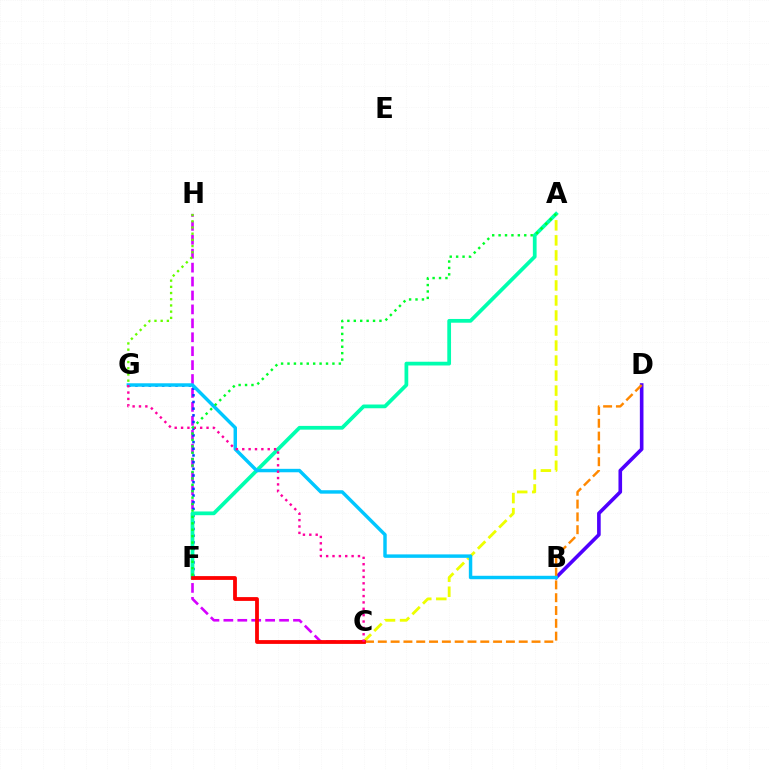{('C', 'H'): [{'color': '#d600ff', 'line_style': 'dashed', 'thickness': 1.89}], ('B', 'D'): [{'color': '#4f00ff', 'line_style': 'solid', 'thickness': 2.61}], ('F', 'G'): [{'color': '#003fff', 'line_style': 'dotted', 'thickness': 1.82}], ('G', 'H'): [{'color': '#66ff00', 'line_style': 'dotted', 'thickness': 1.69}], ('A', 'C'): [{'color': '#eeff00', 'line_style': 'dashed', 'thickness': 2.04}], ('C', 'D'): [{'color': '#ff8800', 'line_style': 'dashed', 'thickness': 1.74}], ('A', 'F'): [{'color': '#00ffaf', 'line_style': 'solid', 'thickness': 2.7}, {'color': '#00ff27', 'line_style': 'dotted', 'thickness': 1.74}], ('C', 'F'): [{'color': '#ff0000', 'line_style': 'solid', 'thickness': 2.73}], ('B', 'G'): [{'color': '#00c7ff', 'line_style': 'solid', 'thickness': 2.48}], ('C', 'G'): [{'color': '#ff00a0', 'line_style': 'dotted', 'thickness': 1.73}]}